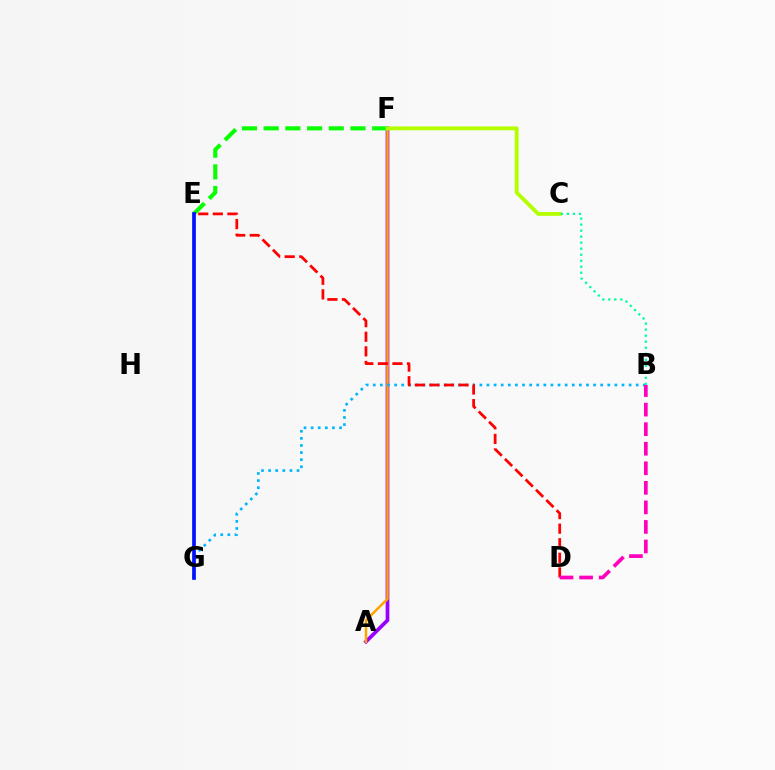{('A', 'F'): [{'color': '#9b00ff', 'line_style': 'solid', 'thickness': 2.67}, {'color': '#ffa500', 'line_style': 'solid', 'thickness': 1.8}], ('B', 'G'): [{'color': '#00b5ff', 'line_style': 'dotted', 'thickness': 1.93}], ('E', 'F'): [{'color': '#08ff00', 'line_style': 'dashed', 'thickness': 2.95}], ('D', 'E'): [{'color': '#ff0000', 'line_style': 'dashed', 'thickness': 1.98}], ('B', 'D'): [{'color': '#ff00bd', 'line_style': 'dashed', 'thickness': 2.66}], ('E', 'G'): [{'color': '#0010ff', 'line_style': 'solid', 'thickness': 2.65}], ('C', 'F'): [{'color': '#b3ff00', 'line_style': 'solid', 'thickness': 2.78}], ('B', 'C'): [{'color': '#00ff9d', 'line_style': 'dotted', 'thickness': 1.64}]}